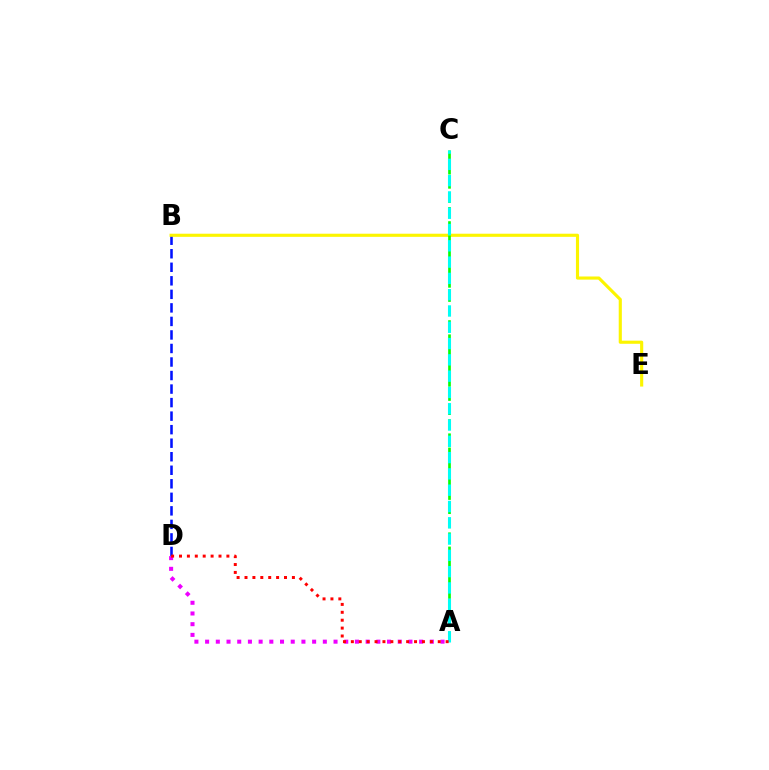{('A', 'D'): [{'color': '#ee00ff', 'line_style': 'dotted', 'thickness': 2.91}, {'color': '#ff0000', 'line_style': 'dotted', 'thickness': 2.15}], ('B', 'D'): [{'color': '#0010ff', 'line_style': 'dashed', 'thickness': 1.84}], ('B', 'E'): [{'color': '#fcf500', 'line_style': 'solid', 'thickness': 2.25}], ('A', 'C'): [{'color': '#08ff00', 'line_style': 'dashed', 'thickness': 1.92}, {'color': '#00fff6', 'line_style': 'dashed', 'thickness': 2.21}]}